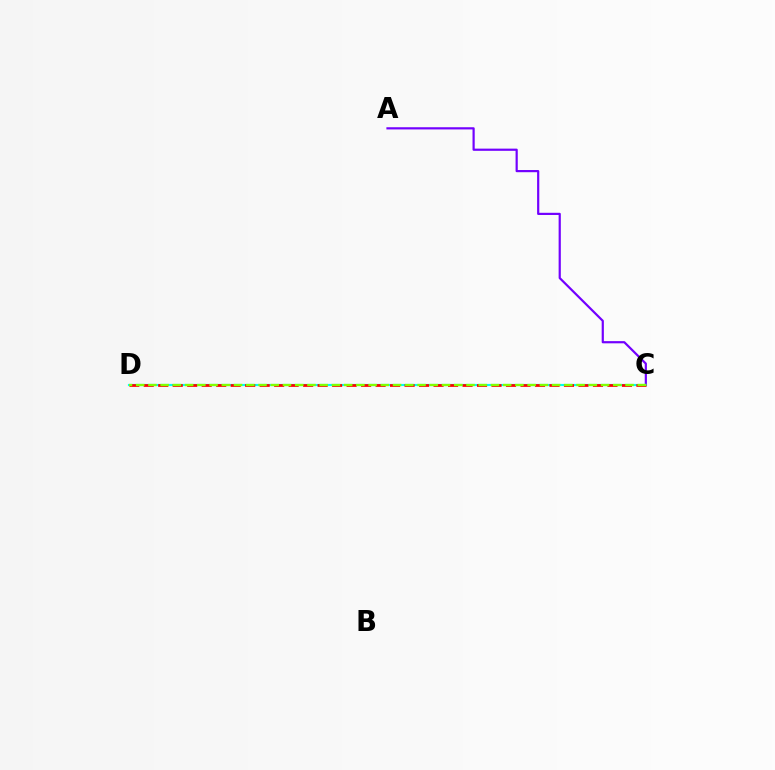{('A', 'C'): [{'color': '#7200ff', 'line_style': 'solid', 'thickness': 1.58}], ('C', 'D'): [{'color': '#00fff6', 'line_style': 'solid', 'thickness': 1.56}, {'color': '#ff0000', 'line_style': 'dashed', 'thickness': 1.97}, {'color': '#84ff00', 'line_style': 'dashed', 'thickness': 1.66}]}